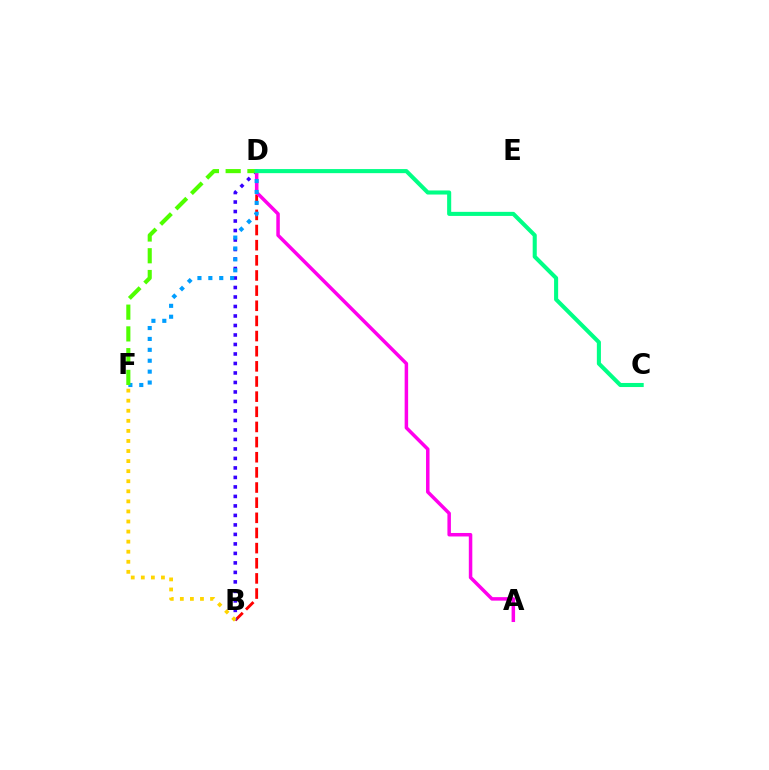{('B', 'D'): [{'color': '#ff0000', 'line_style': 'dashed', 'thickness': 2.06}, {'color': '#3700ff', 'line_style': 'dotted', 'thickness': 2.58}], ('A', 'D'): [{'color': '#ff00ed', 'line_style': 'solid', 'thickness': 2.52}], ('B', 'F'): [{'color': '#ffd500', 'line_style': 'dotted', 'thickness': 2.74}], ('D', 'F'): [{'color': '#009eff', 'line_style': 'dotted', 'thickness': 2.96}, {'color': '#4fff00', 'line_style': 'dashed', 'thickness': 2.95}], ('C', 'D'): [{'color': '#00ff86', 'line_style': 'solid', 'thickness': 2.93}]}